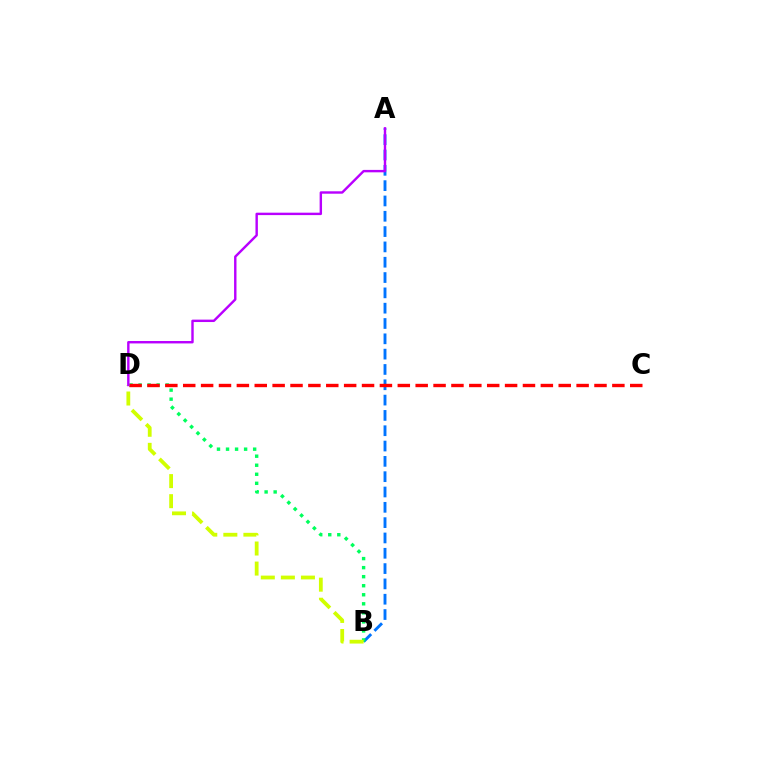{('A', 'B'): [{'color': '#0074ff', 'line_style': 'dashed', 'thickness': 2.08}], ('B', 'D'): [{'color': '#00ff5c', 'line_style': 'dotted', 'thickness': 2.46}, {'color': '#d1ff00', 'line_style': 'dashed', 'thickness': 2.73}], ('C', 'D'): [{'color': '#ff0000', 'line_style': 'dashed', 'thickness': 2.43}], ('A', 'D'): [{'color': '#b900ff', 'line_style': 'solid', 'thickness': 1.74}]}